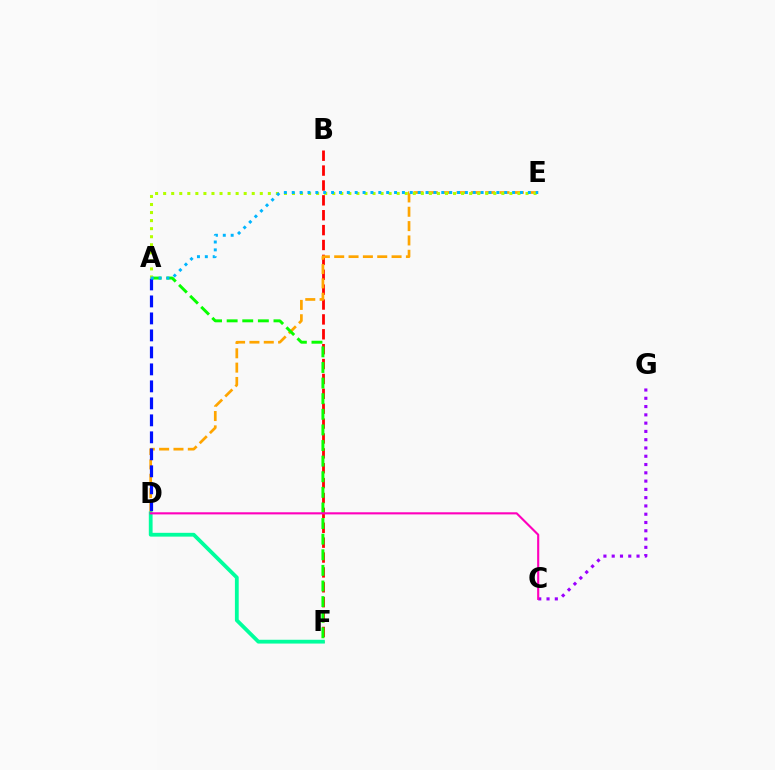{('C', 'G'): [{'color': '#9b00ff', 'line_style': 'dotted', 'thickness': 2.25}], ('B', 'F'): [{'color': '#ff0000', 'line_style': 'dashed', 'thickness': 2.02}], ('D', 'E'): [{'color': '#ffa500', 'line_style': 'dashed', 'thickness': 1.95}], ('A', 'F'): [{'color': '#08ff00', 'line_style': 'dashed', 'thickness': 2.12}], ('A', 'D'): [{'color': '#0010ff', 'line_style': 'dashed', 'thickness': 2.31}], ('A', 'E'): [{'color': '#b3ff00', 'line_style': 'dotted', 'thickness': 2.19}, {'color': '#00b5ff', 'line_style': 'dotted', 'thickness': 2.14}], ('D', 'F'): [{'color': '#00ff9d', 'line_style': 'solid', 'thickness': 2.73}], ('C', 'D'): [{'color': '#ff00bd', 'line_style': 'solid', 'thickness': 1.53}]}